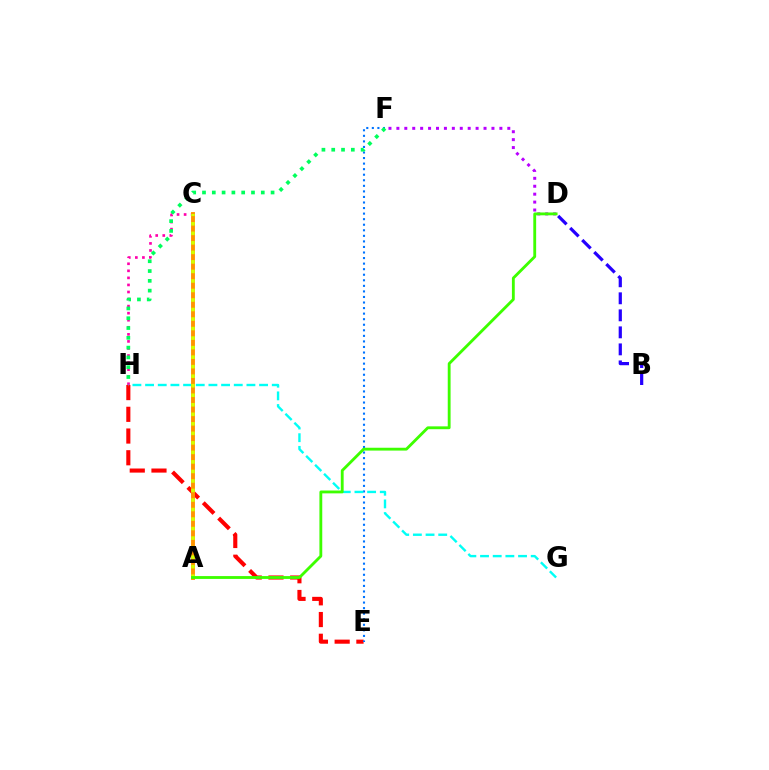{('E', 'H'): [{'color': '#ff0000', 'line_style': 'dashed', 'thickness': 2.95}], ('C', 'H'): [{'color': '#ff00ac', 'line_style': 'dotted', 'thickness': 1.92}], ('D', 'F'): [{'color': '#b900ff', 'line_style': 'dotted', 'thickness': 2.15}], ('E', 'F'): [{'color': '#0074ff', 'line_style': 'dotted', 'thickness': 1.51}], ('G', 'H'): [{'color': '#00fff6', 'line_style': 'dashed', 'thickness': 1.72}], ('B', 'D'): [{'color': '#2500ff', 'line_style': 'dashed', 'thickness': 2.31}], ('A', 'C'): [{'color': '#ff9400', 'line_style': 'solid', 'thickness': 2.8}, {'color': '#d1ff00', 'line_style': 'dotted', 'thickness': 2.59}], ('A', 'D'): [{'color': '#3dff00', 'line_style': 'solid', 'thickness': 2.05}], ('F', 'H'): [{'color': '#00ff5c', 'line_style': 'dotted', 'thickness': 2.66}]}